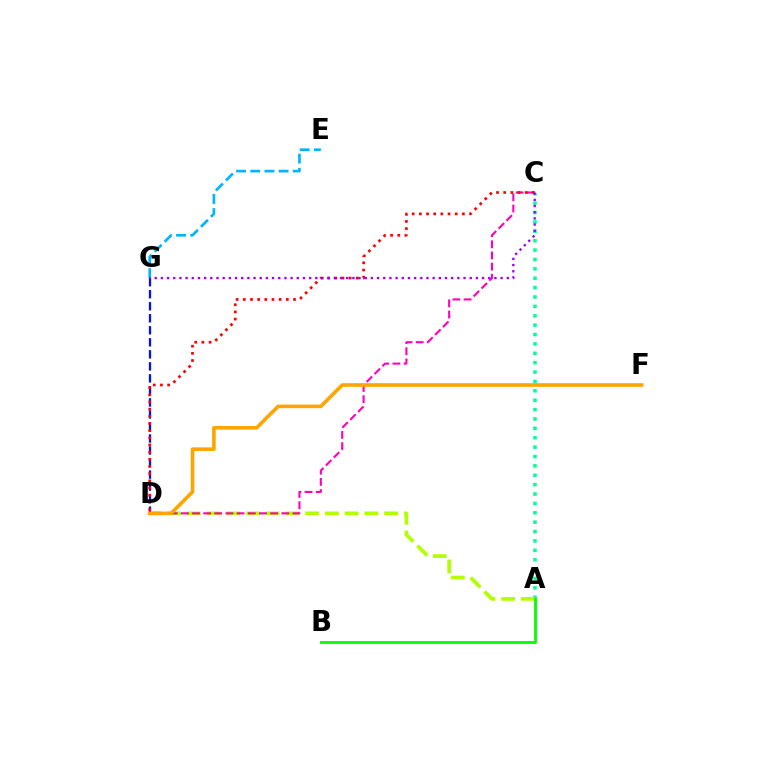{('E', 'G'): [{'color': '#00b5ff', 'line_style': 'dashed', 'thickness': 1.92}], ('A', 'C'): [{'color': '#00ff9d', 'line_style': 'dotted', 'thickness': 2.55}], ('A', 'D'): [{'color': '#b3ff00', 'line_style': 'dashed', 'thickness': 2.68}], ('C', 'D'): [{'color': '#ff00bd', 'line_style': 'dashed', 'thickness': 1.52}, {'color': '#ff0000', 'line_style': 'dotted', 'thickness': 1.95}], ('D', 'G'): [{'color': '#0010ff', 'line_style': 'dashed', 'thickness': 1.63}], ('A', 'B'): [{'color': '#08ff00', 'line_style': 'solid', 'thickness': 2.06}], ('D', 'F'): [{'color': '#ffa500', 'line_style': 'solid', 'thickness': 2.61}], ('C', 'G'): [{'color': '#9b00ff', 'line_style': 'dotted', 'thickness': 1.68}]}